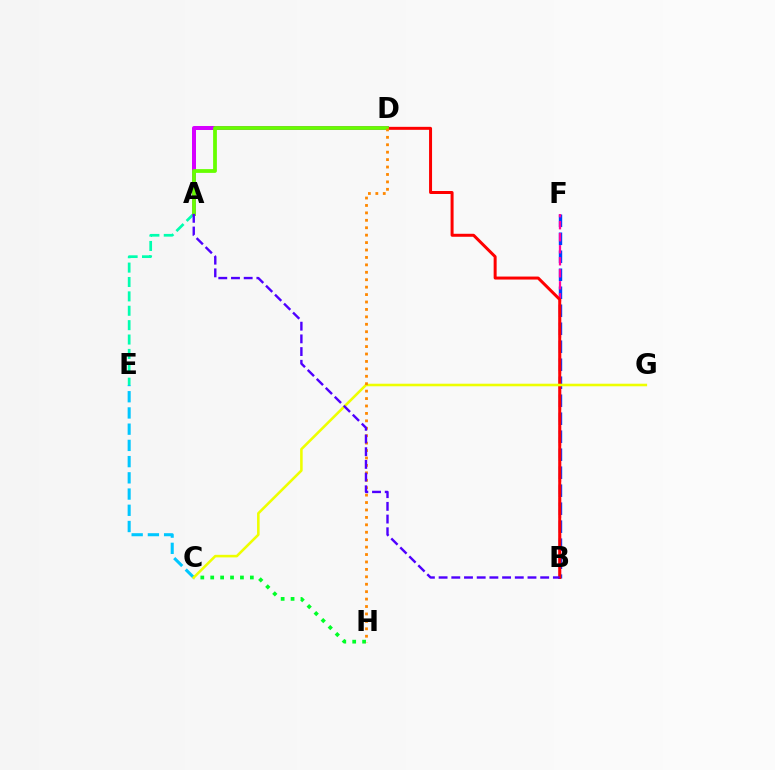{('A', 'E'): [{'color': '#00ffaf', 'line_style': 'dashed', 'thickness': 1.95}], ('C', 'E'): [{'color': '#00c7ff', 'line_style': 'dashed', 'thickness': 2.2}], ('C', 'H'): [{'color': '#00ff27', 'line_style': 'dotted', 'thickness': 2.69}], ('A', 'D'): [{'color': '#d600ff', 'line_style': 'solid', 'thickness': 2.87}, {'color': '#66ff00', 'line_style': 'solid', 'thickness': 2.71}], ('B', 'F'): [{'color': '#003fff', 'line_style': 'dashed', 'thickness': 2.44}, {'color': '#ff00a0', 'line_style': 'dashed', 'thickness': 1.63}], ('B', 'D'): [{'color': '#ff0000', 'line_style': 'solid', 'thickness': 2.15}], ('C', 'G'): [{'color': '#eeff00', 'line_style': 'solid', 'thickness': 1.85}], ('D', 'H'): [{'color': '#ff8800', 'line_style': 'dotted', 'thickness': 2.02}], ('A', 'B'): [{'color': '#4f00ff', 'line_style': 'dashed', 'thickness': 1.73}]}